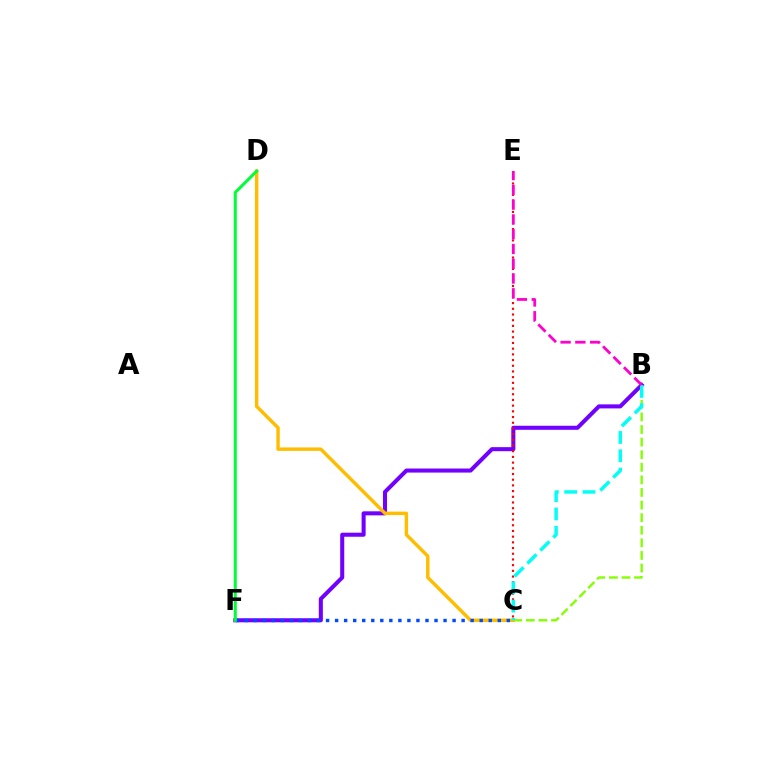{('B', 'F'): [{'color': '#7200ff', 'line_style': 'solid', 'thickness': 2.91}], ('B', 'C'): [{'color': '#84ff00', 'line_style': 'dashed', 'thickness': 1.71}, {'color': '#00fff6', 'line_style': 'dashed', 'thickness': 2.49}], ('C', 'D'): [{'color': '#ffbd00', 'line_style': 'solid', 'thickness': 2.47}], ('C', 'F'): [{'color': '#004bff', 'line_style': 'dotted', 'thickness': 2.46}], ('C', 'E'): [{'color': '#ff0000', 'line_style': 'dotted', 'thickness': 1.55}], ('D', 'F'): [{'color': '#00ff39', 'line_style': 'solid', 'thickness': 2.19}], ('B', 'E'): [{'color': '#ff00cf', 'line_style': 'dashed', 'thickness': 2.01}]}